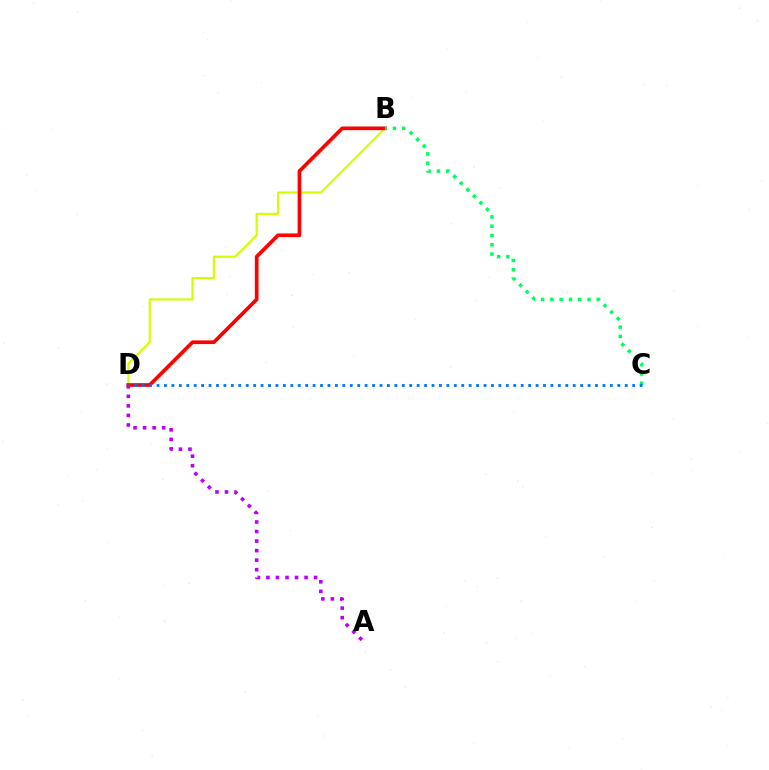{('A', 'D'): [{'color': '#b900ff', 'line_style': 'dotted', 'thickness': 2.59}], ('B', 'D'): [{'color': '#d1ff00', 'line_style': 'solid', 'thickness': 1.54}, {'color': '#ff0000', 'line_style': 'solid', 'thickness': 2.64}], ('B', 'C'): [{'color': '#00ff5c', 'line_style': 'dotted', 'thickness': 2.52}], ('C', 'D'): [{'color': '#0074ff', 'line_style': 'dotted', 'thickness': 2.02}]}